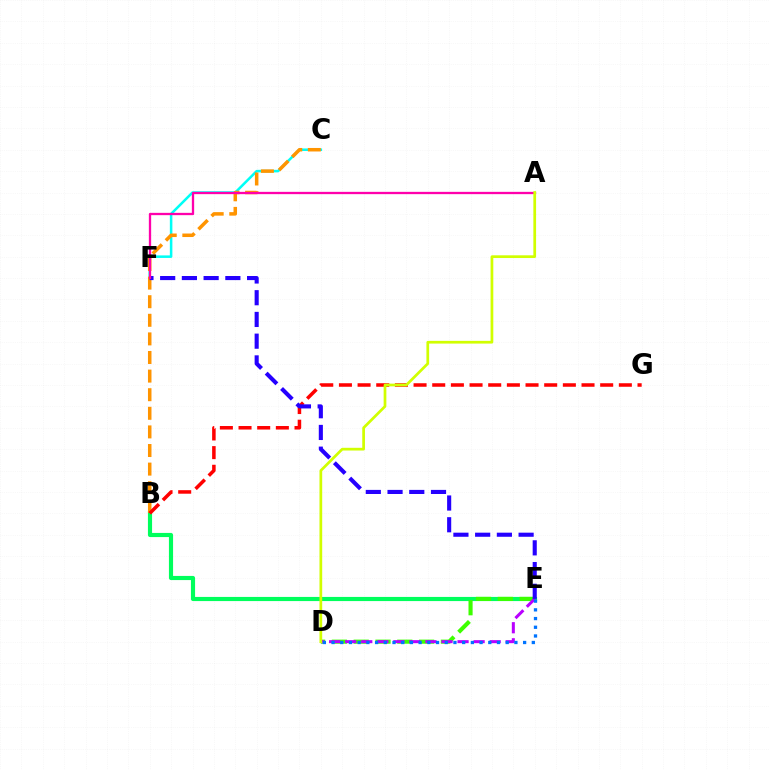{('B', 'E'): [{'color': '#00ff5c', 'line_style': 'solid', 'thickness': 2.99}], ('C', 'F'): [{'color': '#00fff6', 'line_style': 'solid', 'thickness': 1.83}], ('B', 'C'): [{'color': '#ff9400', 'line_style': 'dashed', 'thickness': 2.53}], ('B', 'G'): [{'color': '#ff0000', 'line_style': 'dashed', 'thickness': 2.54}], ('D', 'E'): [{'color': '#3dff00', 'line_style': 'dashed', 'thickness': 2.96}, {'color': '#b900ff', 'line_style': 'dashed', 'thickness': 2.18}, {'color': '#0074ff', 'line_style': 'dotted', 'thickness': 2.37}], ('E', 'F'): [{'color': '#2500ff', 'line_style': 'dashed', 'thickness': 2.95}], ('A', 'F'): [{'color': '#ff00ac', 'line_style': 'solid', 'thickness': 1.66}], ('A', 'D'): [{'color': '#d1ff00', 'line_style': 'solid', 'thickness': 1.96}]}